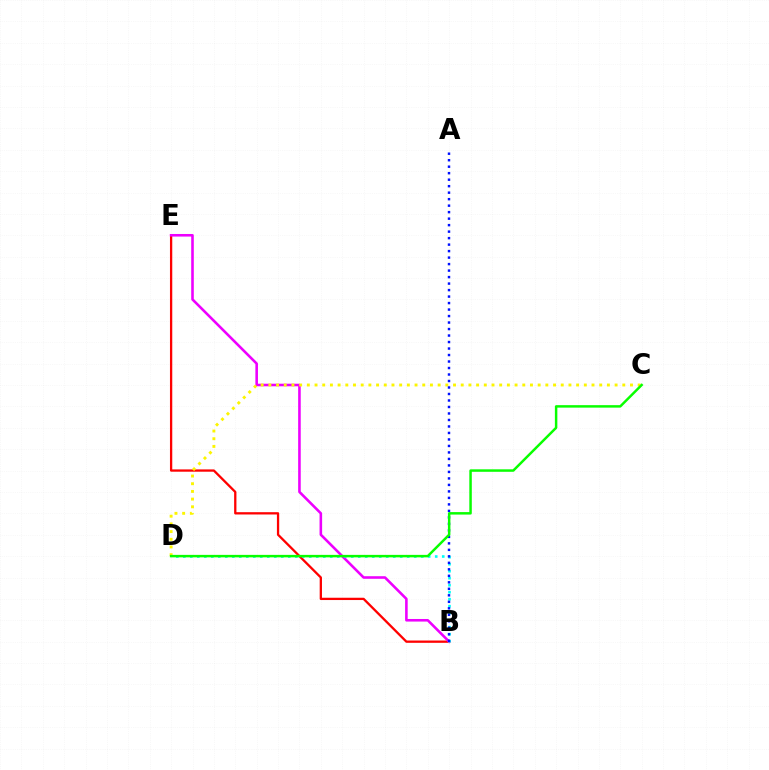{('B', 'E'): [{'color': '#ff0000', 'line_style': 'solid', 'thickness': 1.65}, {'color': '#ee00ff', 'line_style': 'solid', 'thickness': 1.86}], ('C', 'D'): [{'color': '#fcf500', 'line_style': 'dotted', 'thickness': 2.09}, {'color': '#08ff00', 'line_style': 'solid', 'thickness': 1.78}], ('B', 'D'): [{'color': '#00fff6', 'line_style': 'dotted', 'thickness': 1.9}], ('A', 'B'): [{'color': '#0010ff', 'line_style': 'dotted', 'thickness': 1.76}]}